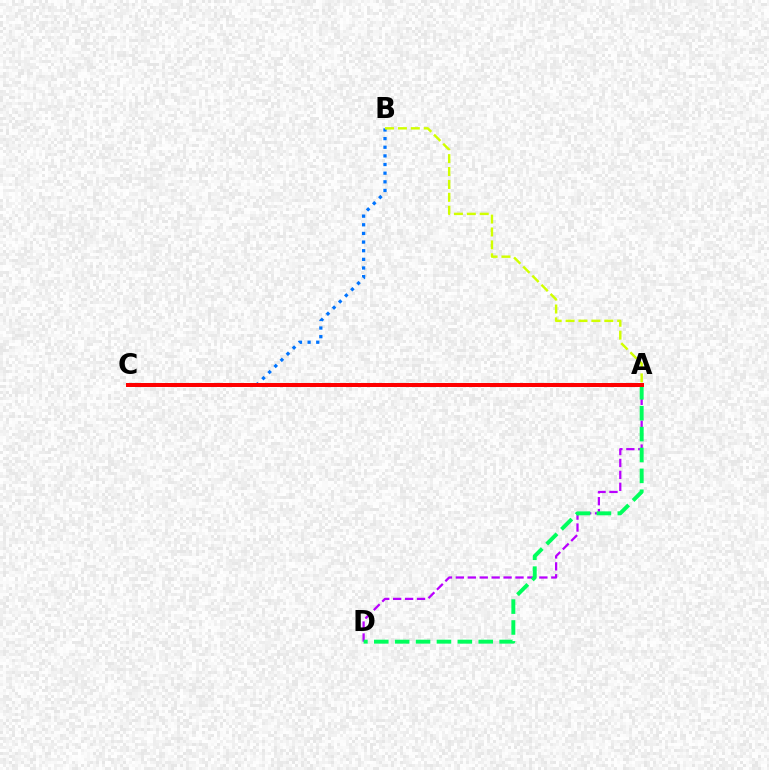{('A', 'D'): [{'color': '#b900ff', 'line_style': 'dashed', 'thickness': 1.62}, {'color': '#00ff5c', 'line_style': 'dashed', 'thickness': 2.84}], ('B', 'C'): [{'color': '#0074ff', 'line_style': 'dotted', 'thickness': 2.35}], ('A', 'B'): [{'color': '#d1ff00', 'line_style': 'dashed', 'thickness': 1.75}], ('A', 'C'): [{'color': '#ff0000', 'line_style': 'solid', 'thickness': 2.87}]}